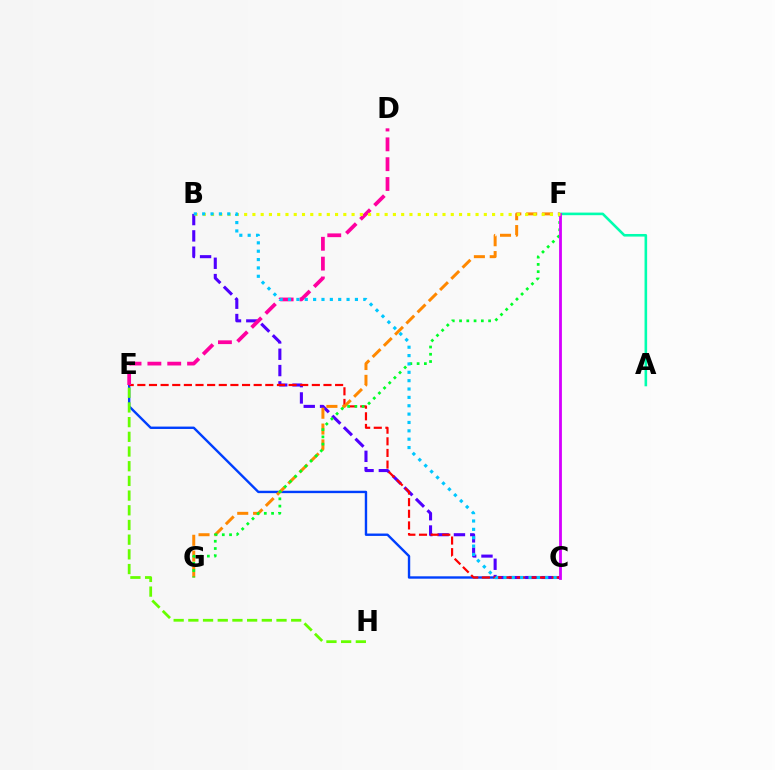{('C', 'E'): [{'color': '#003fff', 'line_style': 'solid', 'thickness': 1.72}, {'color': '#ff0000', 'line_style': 'dashed', 'thickness': 1.58}], ('B', 'C'): [{'color': '#4f00ff', 'line_style': 'dashed', 'thickness': 2.21}, {'color': '#00c7ff', 'line_style': 'dotted', 'thickness': 2.27}], ('D', 'E'): [{'color': '#ff00a0', 'line_style': 'dashed', 'thickness': 2.7}], ('A', 'F'): [{'color': '#00ffaf', 'line_style': 'solid', 'thickness': 1.87}], ('F', 'G'): [{'color': '#ff8800', 'line_style': 'dashed', 'thickness': 2.15}, {'color': '#00ff27', 'line_style': 'dotted', 'thickness': 1.97}], ('E', 'H'): [{'color': '#66ff00', 'line_style': 'dashed', 'thickness': 2.0}], ('C', 'F'): [{'color': '#d600ff', 'line_style': 'solid', 'thickness': 2.02}], ('B', 'F'): [{'color': '#eeff00', 'line_style': 'dotted', 'thickness': 2.25}]}